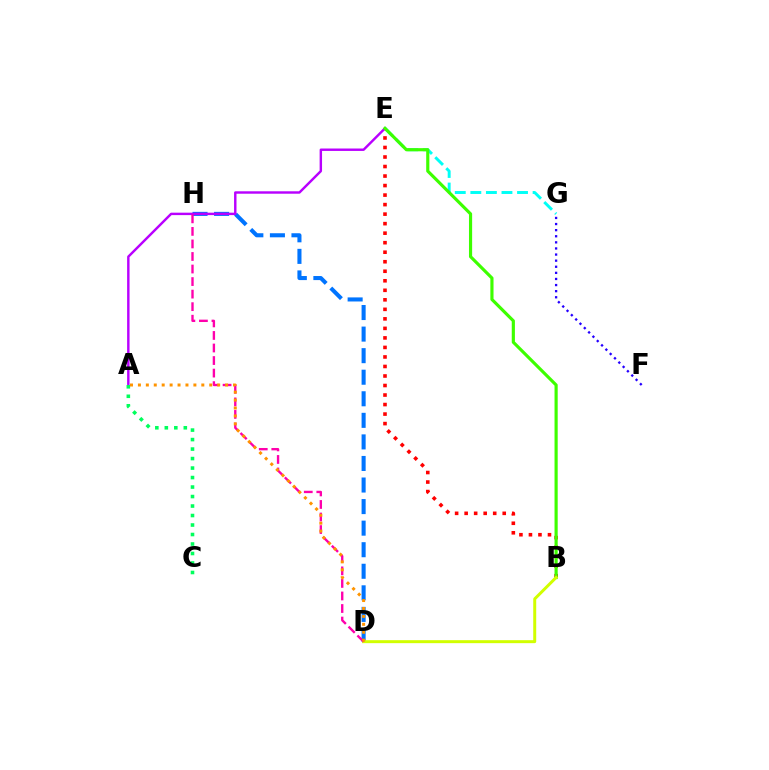{('E', 'G'): [{'color': '#00fff6', 'line_style': 'dashed', 'thickness': 2.11}], ('B', 'E'): [{'color': '#ff0000', 'line_style': 'dotted', 'thickness': 2.59}, {'color': '#3dff00', 'line_style': 'solid', 'thickness': 2.27}], ('D', 'H'): [{'color': '#0074ff', 'line_style': 'dashed', 'thickness': 2.93}, {'color': '#ff00ac', 'line_style': 'dashed', 'thickness': 1.7}], ('A', 'E'): [{'color': '#b900ff', 'line_style': 'solid', 'thickness': 1.75}], ('B', 'D'): [{'color': '#d1ff00', 'line_style': 'solid', 'thickness': 2.14}], ('F', 'G'): [{'color': '#2500ff', 'line_style': 'dotted', 'thickness': 1.66}], ('A', 'C'): [{'color': '#00ff5c', 'line_style': 'dotted', 'thickness': 2.58}], ('A', 'D'): [{'color': '#ff9400', 'line_style': 'dotted', 'thickness': 2.15}]}